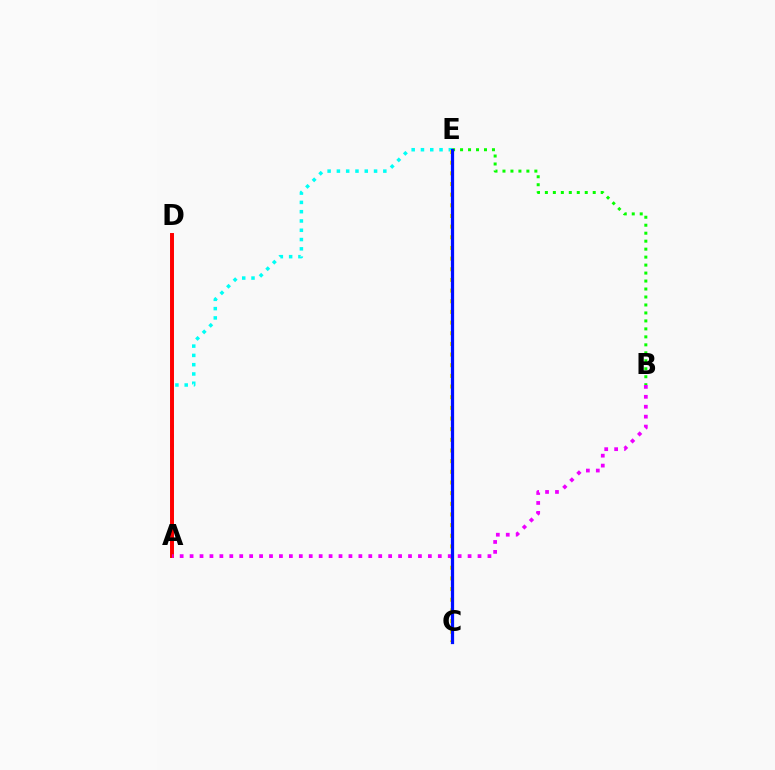{('A', 'E'): [{'color': '#00fff6', 'line_style': 'dotted', 'thickness': 2.52}], ('A', 'D'): [{'color': '#ff0000', 'line_style': 'solid', 'thickness': 2.85}], ('C', 'E'): [{'color': '#fcf500', 'line_style': 'dotted', 'thickness': 2.9}, {'color': '#0010ff', 'line_style': 'solid', 'thickness': 2.33}], ('B', 'E'): [{'color': '#08ff00', 'line_style': 'dotted', 'thickness': 2.17}], ('A', 'B'): [{'color': '#ee00ff', 'line_style': 'dotted', 'thickness': 2.7}]}